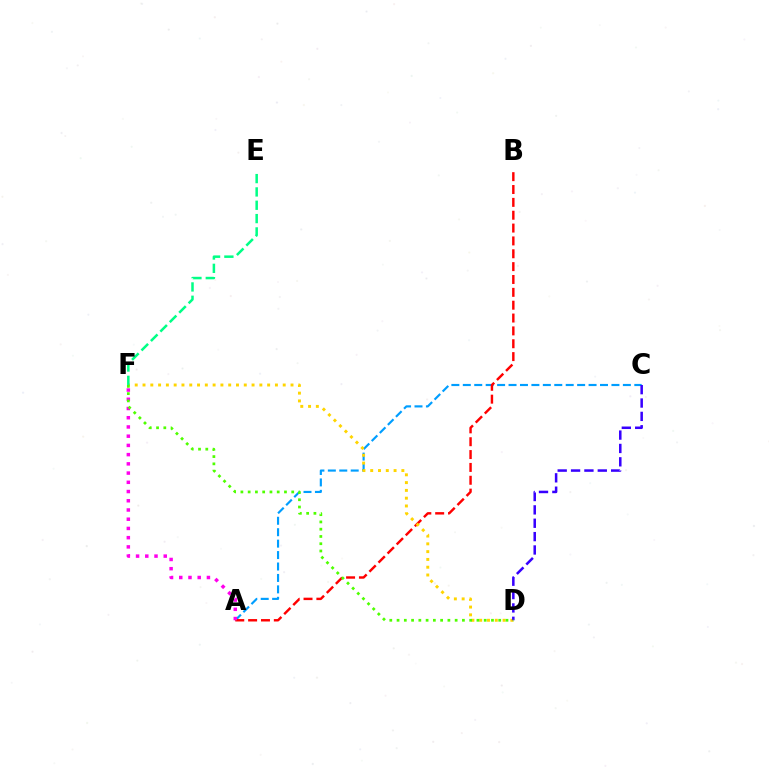{('A', 'C'): [{'color': '#009eff', 'line_style': 'dashed', 'thickness': 1.55}], ('A', 'B'): [{'color': '#ff0000', 'line_style': 'dashed', 'thickness': 1.75}], ('D', 'F'): [{'color': '#ffd500', 'line_style': 'dotted', 'thickness': 2.12}, {'color': '#4fff00', 'line_style': 'dotted', 'thickness': 1.97}], ('A', 'F'): [{'color': '#ff00ed', 'line_style': 'dotted', 'thickness': 2.51}], ('C', 'D'): [{'color': '#3700ff', 'line_style': 'dashed', 'thickness': 1.82}], ('E', 'F'): [{'color': '#00ff86', 'line_style': 'dashed', 'thickness': 1.81}]}